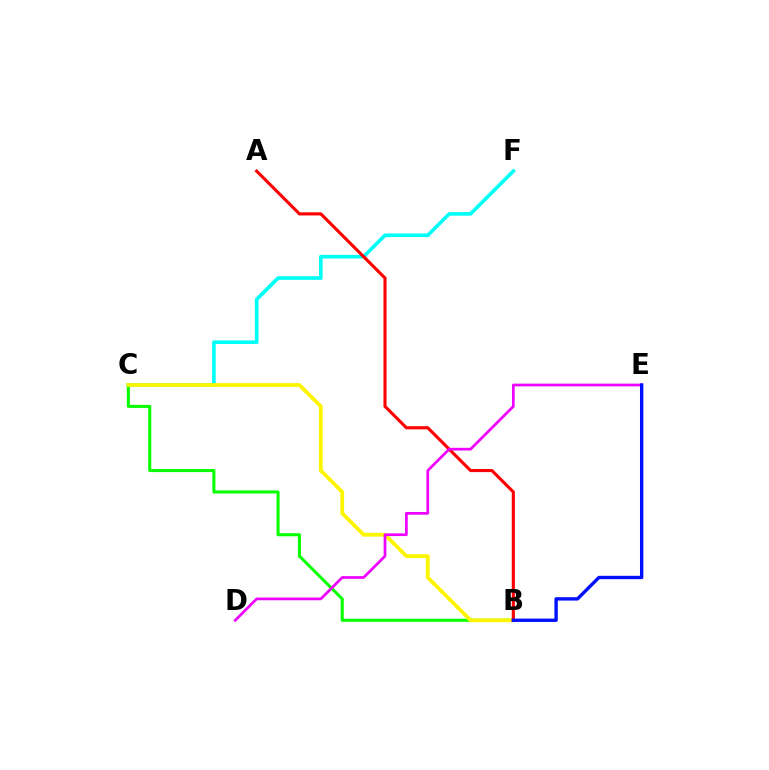{('C', 'F'): [{'color': '#00fff6', 'line_style': 'solid', 'thickness': 2.62}], ('B', 'C'): [{'color': '#08ff00', 'line_style': 'solid', 'thickness': 2.2}, {'color': '#fcf500', 'line_style': 'solid', 'thickness': 2.74}], ('A', 'B'): [{'color': '#ff0000', 'line_style': 'solid', 'thickness': 2.24}], ('D', 'E'): [{'color': '#ee00ff', 'line_style': 'solid', 'thickness': 1.96}], ('B', 'E'): [{'color': '#0010ff', 'line_style': 'solid', 'thickness': 2.42}]}